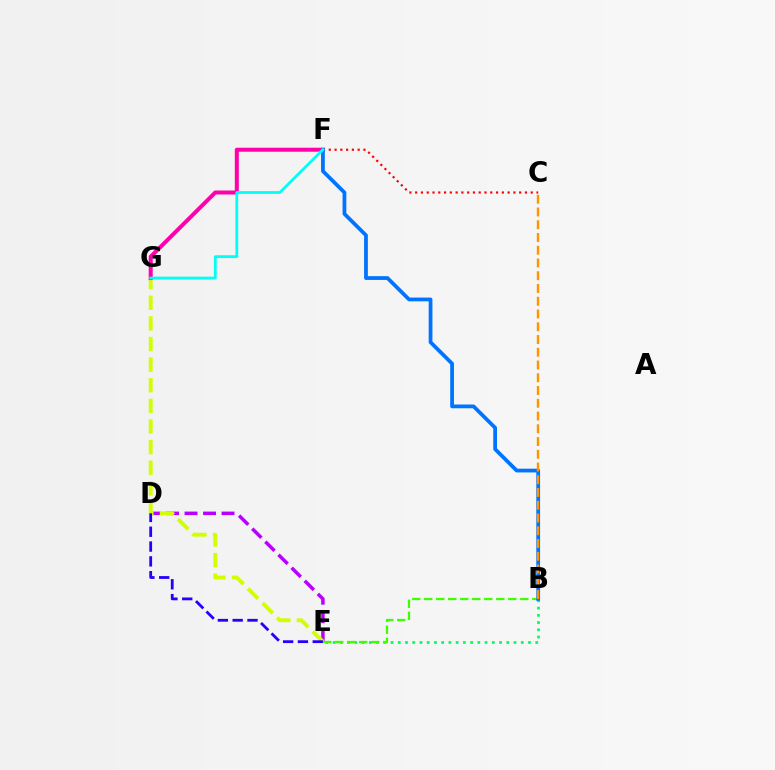{('D', 'E'): [{'color': '#b900ff', 'line_style': 'dashed', 'thickness': 2.51}, {'color': '#2500ff', 'line_style': 'dashed', 'thickness': 2.01}], ('E', 'G'): [{'color': '#d1ff00', 'line_style': 'dashed', 'thickness': 2.8}], ('B', 'E'): [{'color': '#00ff5c', 'line_style': 'dotted', 'thickness': 1.97}, {'color': '#3dff00', 'line_style': 'dashed', 'thickness': 1.63}], ('F', 'G'): [{'color': '#ff00ac', 'line_style': 'solid', 'thickness': 2.88}, {'color': '#00fff6', 'line_style': 'solid', 'thickness': 2.02}], ('C', 'F'): [{'color': '#ff0000', 'line_style': 'dotted', 'thickness': 1.57}], ('B', 'F'): [{'color': '#0074ff', 'line_style': 'solid', 'thickness': 2.71}], ('B', 'C'): [{'color': '#ff9400', 'line_style': 'dashed', 'thickness': 1.73}]}